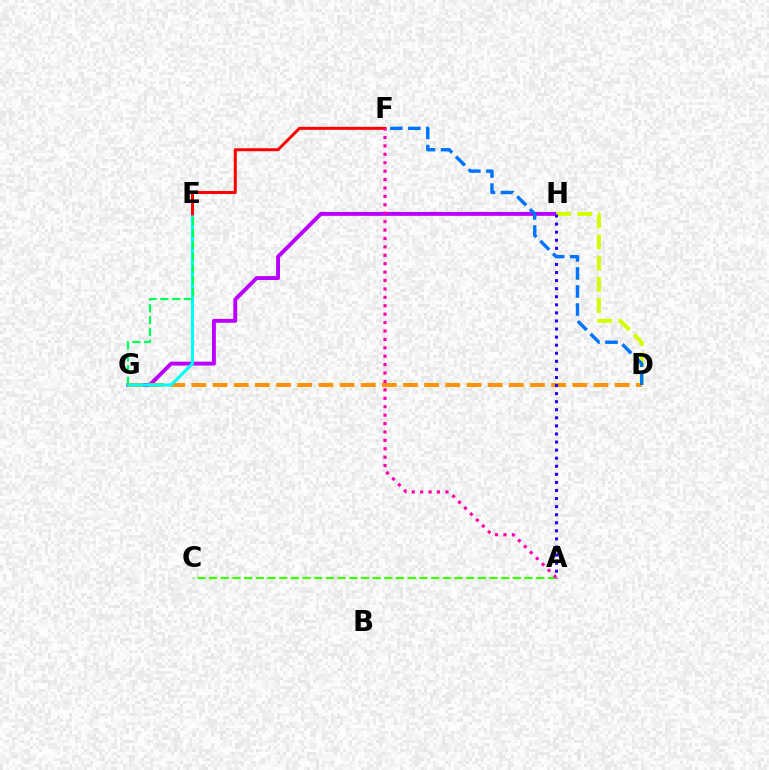{('G', 'H'): [{'color': '#b900ff', 'line_style': 'solid', 'thickness': 2.81}], ('D', 'G'): [{'color': '#ff9400', 'line_style': 'dashed', 'thickness': 2.87}], ('D', 'H'): [{'color': '#d1ff00', 'line_style': 'dashed', 'thickness': 2.87}], ('A', 'H'): [{'color': '#2500ff', 'line_style': 'dotted', 'thickness': 2.19}], ('E', 'G'): [{'color': '#00fff6', 'line_style': 'solid', 'thickness': 2.23}, {'color': '#00ff5c', 'line_style': 'dashed', 'thickness': 1.61}], ('D', 'F'): [{'color': '#0074ff', 'line_style': 'dashed', 'thickness': 2.45}], ('E', 'F'): [{'color': '#ff0000', 'line_style': 'solid', 'thickness': 2.15}], ('A', 'C'): [{'color': '#3dff00', 'line_style': 'dashed', 'thickness': 1.59}], ('A', 'F'): [{'color': '#ff00ac', 'line_style': 'dotted', 'thickness': 2.29}]}